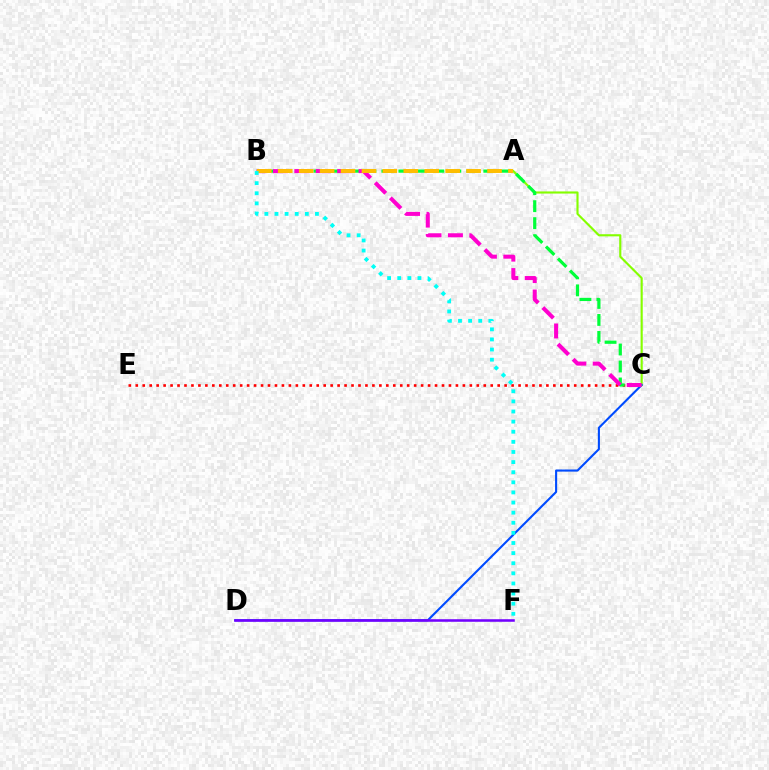{('A', 'C'): [{'color': '#84ff00', 'line_style': 'solid', 'thickness': 1.54}], ('C', 'D'): [{'color': '#004bff', 'line_style': 'solid', 'thickness': 1.51}], ('D', 'F'): [{'color': '#7200ff', 'line_style': 'solid', 'thickness': 1.84}], ('C', 'E'): [{'color': '#ff0000', 'line_style': 'dotted', 'thickness': 1.89}], ('B', 'C'): [{'color': '#00ff39', 'line_style': 'dashed', 'thickness': 2.31}, {'color': '#ff00cf', 'line_style': 'dashed', 'thickness': 2.91}], ('A', 'B'): [{'color': '#ffbd00', 'line_style': 'dashed', 'thickness': 2.84}], ('B', 'F'): [{'color': '#00fff6', 'line_style': 'dotted', 'thickness': 2.75}]}